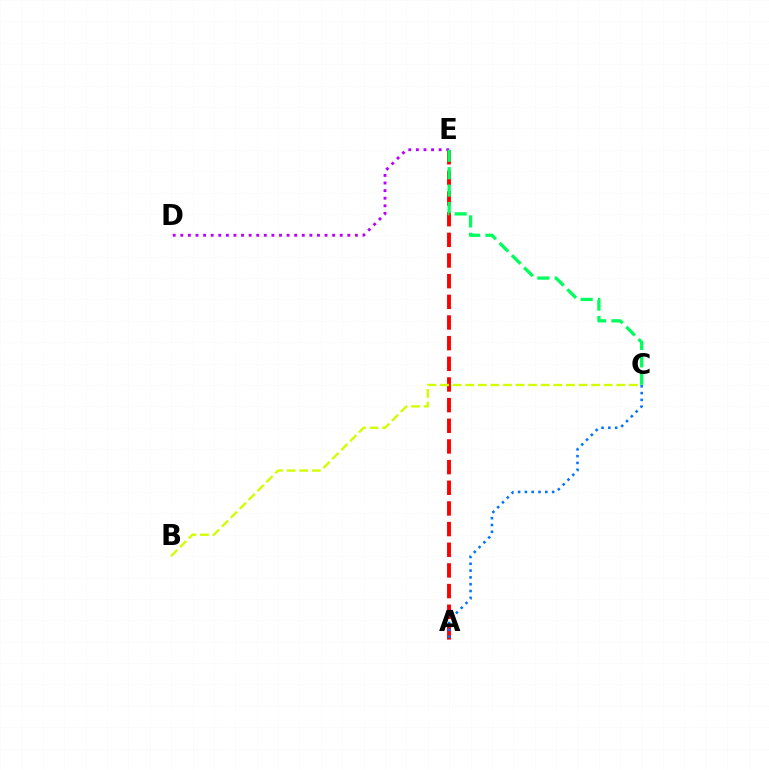{('A', 'E'): [{'color': '#ff0000', 'line_style': 'dashed', 'thickness': 2.81}], ('B', 'C'): [{'color': '#d1ff00', 'line_style': 'dashed', 'thickness': 1.71}], ('A', 'C'): [{'color': '#0074ff', 'line_style': 'dotted', 'thickness': 1.85}], ('D', 'E'): [{'color': '#b900ff', 'line_style': 'dotted', 'thickness': 2.06}], ('C', 'E'): [{'color': '#00ff5c', 'line_style': 'dashed', 'thickness': 2.36}]}